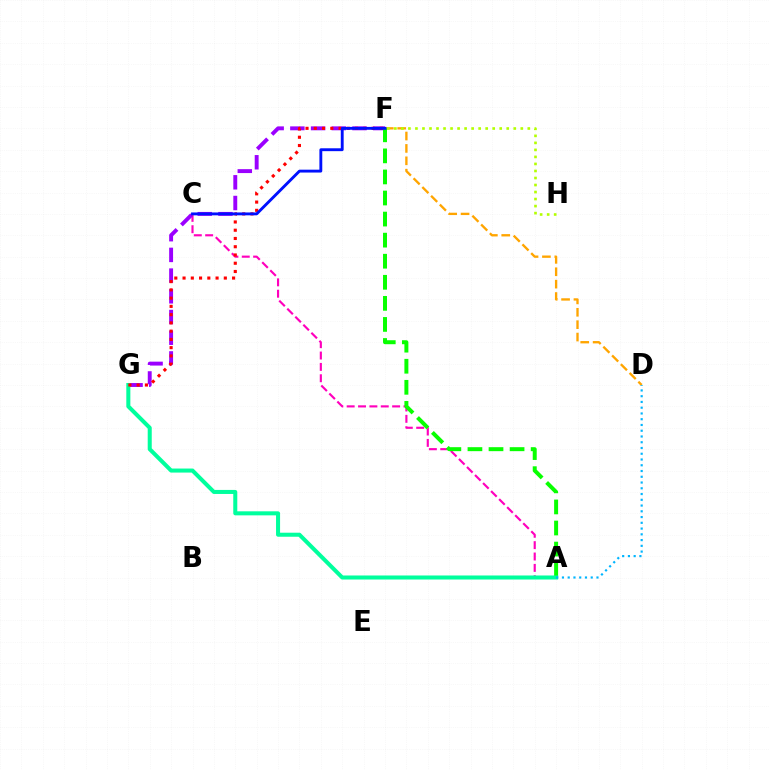{('A', 'C'): [{'color': '#ff00bd', 'line_style': 'dashed', 'thickness': 1.54}], ('D', 'F'): [{'color': '#ffa500', 'line_style': 'dashed', 'thickness': 1.68}], ('F', 'G'): [{'color': '#9b00ff', 'line_style': 'dashed', 'thickness': 2.81}, {'color': '#ff0000', 'line_style': 'dotted', 'thickness': 2.24}], ('A', 'F'): [{'color': '#08ff00', 'line_style': 'dashed', 'thickness': 2.86}], ('A', 'G'): [{'color': '#00ff9d', 'line_style': 'solid', 'thickness': 2.9}], ('F', 'H'): [{'color': '#b3ff00', 'line_style': 'dotted', 'thickness': 1.91}], ('C', 'F'): [{'color': '#0010ff', 'line_style': 'solid', 'thickness': 2.07}], ('A', 'D'): [{'color': '#00b5ff', 'line_style': 'dotted', 'thickness': 1.56}]}